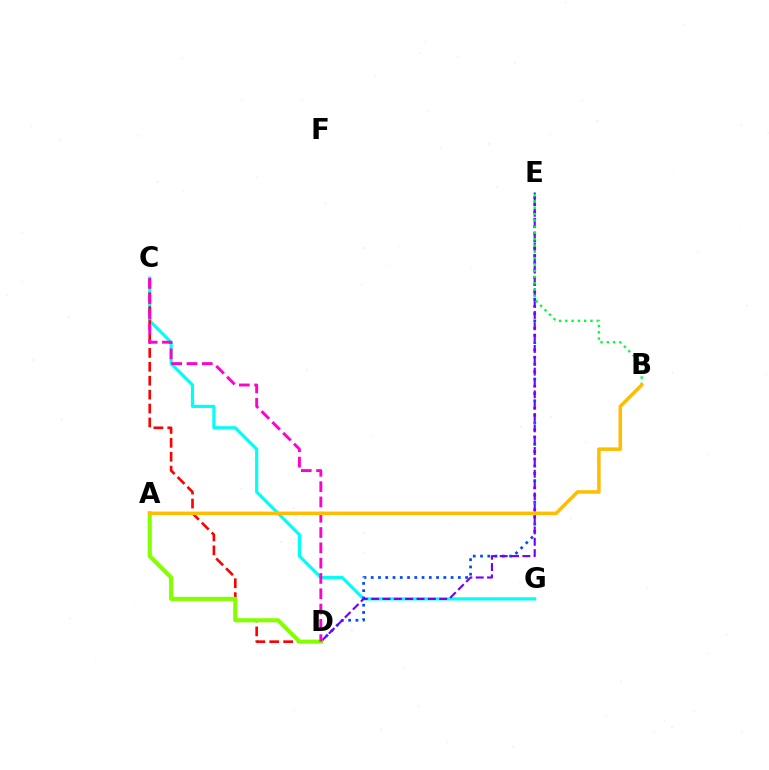{('C', 'G'): [{'color': '#00fff6', 'line_style': 'solid', 'thickness': 2.28}], ('D', 'E'): [{'color': '#004bff', 'line_style': 'dotted', 'thickness': 1.97}, {'color': '#7200ff', 'line_style': 'dashed', 'thickness': 1.54}], ('C', 'D'): [{'color': '#ff0000', 'line_style': 'dashed', 'thickness': 1.89}, {'color': '#ff00cf', 'line_style': 'dashed', 'thickness': 2.08}], ('A', 'D'): [{'color': '#84ff00', 'line_style': 'solid', 'thickness': 2.97}], ('B', 'E'): [{'color': '#00ff39', 'line_style': 'dotted', 'thickness': 1.71}], ('A', 'B'): [{'color': '#ffbd00', 'line_style': 'solid', 'thickness': 2.53}]}